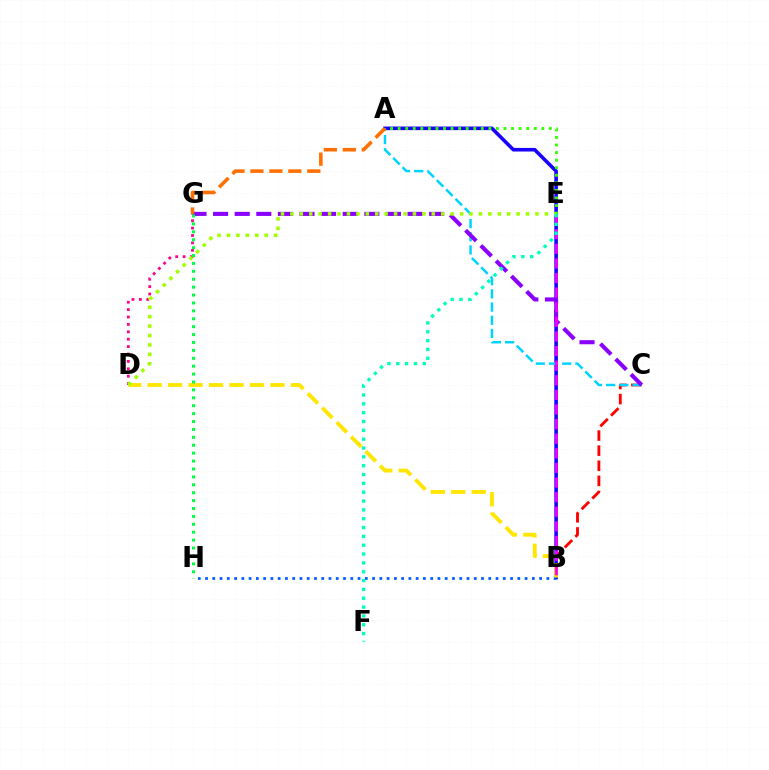{('B', 'C'): [{'color': '#ff0000', 'line_style': 'dashed', 'thickness': 2.05}], ('D', 'G'): [{'color': '#ff0088', 'line_style': 'dotted', 'thickness': 2.01}], ('A', 'B'): [{'color': '#1900ff', 'line_style': 'solid', 'thickness': 2.58}], ('A', 'E'): [{'color': '#31ff00', 'line_style': 'dotted', 'thickness': 2.05}], ('A', 'C'): [{'color': '#00d3ff', 'line_style': 'dashed', 'thickness': 1.79}], ('B', 'H'): [{'color': '#005dff', 'line_style': 'dotted', 'thickness': 1.97}], ('C', 'G'): [{'color': '#8a00ff', 'line_style': 'dashed', 'thickness': 2.94}], ('A', 'G'): [{'color': '#ff7000', 'line_style': 'dashed', 'thickness': 2.58}], ('B', 'D'): [{'color': '#ffe600', 'line_style': 'dashed', 'thickness': 2.78}], ('B', 'E'): [{'color': '#fa00f9', 'line_style': 'dashed', 'thickness': 1.98}], ('G', 'H'): [{'color': '#00ff45', 'line_style': 'dotted', 'thickness': 2.15}], ('D', 'E'): [{'color': '#a2ff00', 'line_style': 'dotted', 'thickness': 2.56}], ('E', 'F'): [{'color': '#00ffbb', 'line_style': 'dotted', 'thickness': 2.4}]}